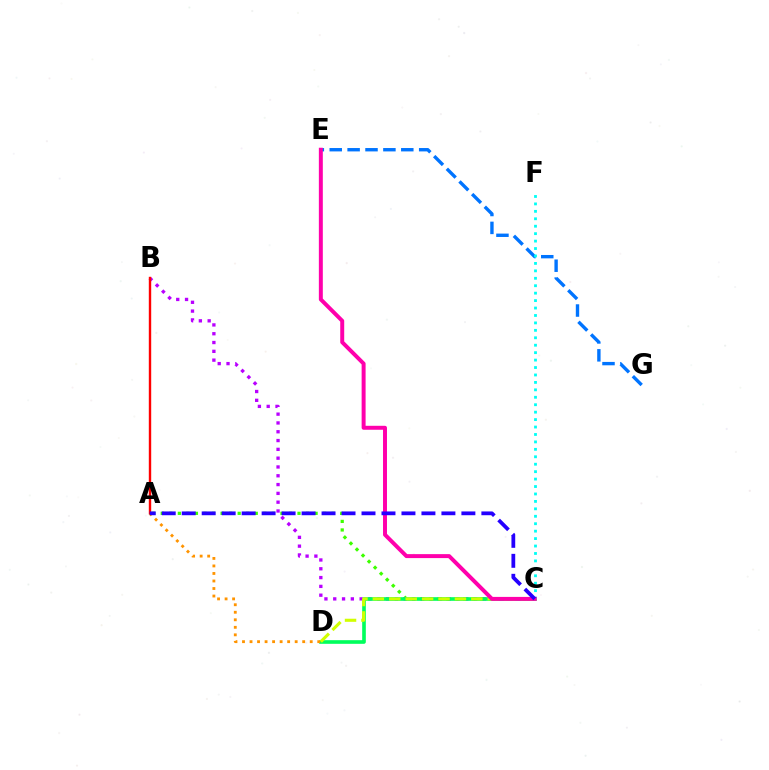{('A', 'C'): [{'color': '#3dff00', 'line_style': 'dotted', 'thickness': 2.32}, {'color': '#2500ff', 'line_style': 'dashed', 'thickness': 2.71}], ('E', 'G'): [{'color': '#0074ff', 'line_style': 'dashed', 'thickness': 2.43}], ('B', 'C'): [{'color': '#b900ff', 'line_style': 'dotted', 'thickness': 2.39}], ('C', 'D'): [{'color': '#00ff5c', 'line_style': 'solid', 'thickness': 2.62}, {'color': '#d1ff00', 'line_style': 'dashed', 'thickness': 2.23}], ('C', 'F'): [{'color': '#00fff6', 'line_style': 'dotted', 'thickness': 2.02}], ('A', 'D'): [{'color': '#ff9400', 'line_style': 'dotted', 'thickness': 2.04}], ('C', 'E'): [{'color': '#ff00ac', 'line_style': 'solid', 'thickness': 2.85}], ('A', 'B'): [{'color': '#ff0000', 'line_style': 'solid', 'thickness': 1.73}]}